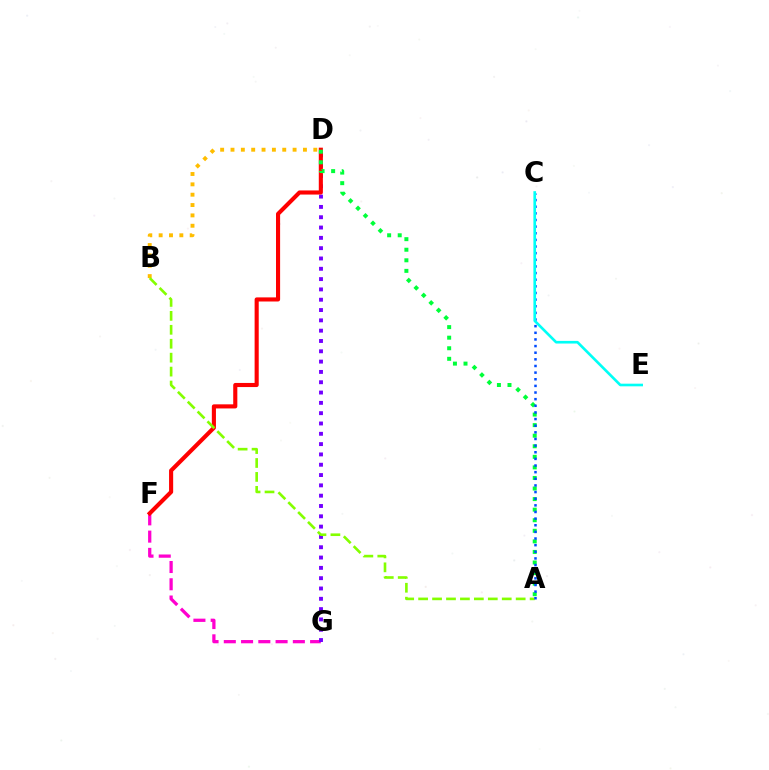{('F', 'G'): [{'color': '#ff00cf', 'line_style': 'dashed', 'thickness': 2.34}], ('D', 'G'): [{'color': '#7200ff', 'line_style': 'dotted', 'thickness': 2.8}], ('B', 'D'): [{'color': '#ffbd00', 'line_style': 'dotted', 'thickness': 2.81}], ('D', 'F'): [{'color': '#ff0000', 'line_style': 'solid', 'thickness': 2.96}], ('A', 'B'): [{'color': '#84ff00', 'line_style': 'dashed', 'thickness': 1.89}], ('A', 'D'): [{'color': '#00ff39', 'line_style': 'dotted', 'thickness': 2.87}], ('A', 'C'): [{'color': '#004bff', 'line_style': 'dotted', 'thickness': 1.8}], ('C', 'E'): [{'color': '#00fff6', 'line_style': 'solid', 'thickness': 1.9}]}